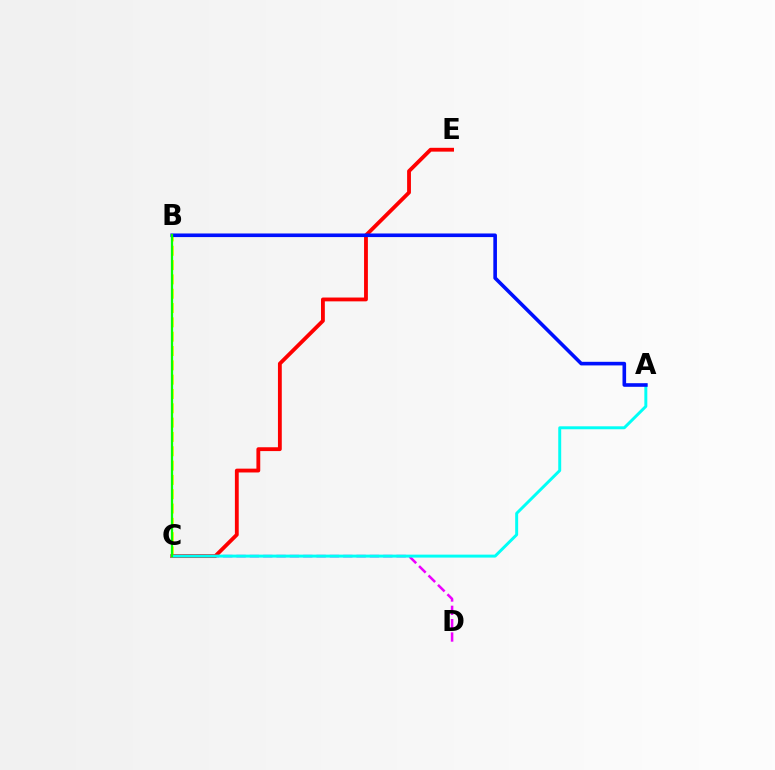{('C', 'D'): [{'color': '#ee00ff', 'line_style': 'dashed', 'thickness': 1.81}], ('B', 'C'): [{'color': '#fcf500', 'line_style': 'dashed', 'thickness': 1.95}, {'color': '#08ff00', 'line_style': 'solid', 'thickness': 1.61}], ('C', 'E'): [{'color': '#ff0000', 'line_style': 'solid', 'thickness': 2.76}], ('A', 'C'): [{'color': '#00fff6', 'line_style': 'solid', 'thickness': 2.13}], ('A', 'B'): [{'color': '#0010ff', 'line_style': 'solid', 'thickness': 2.6}]}